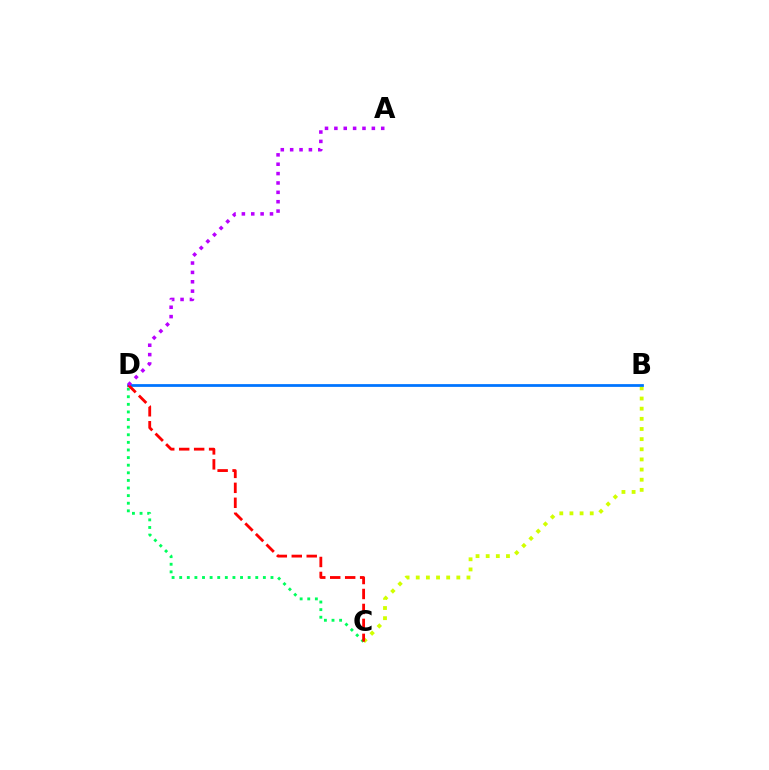{('B', 'C'): [{'color': '#d1ff00', 'line_style': 'dotted', 'thickness': 2.76}], ('B', 'D'): [{'color': '#0074ff', 'line_style': 'solid', 'thickness': 1.99}], ('C', 'D'): [{'color': '#00ff5c', 'line_style': 'dotted', 'thickness': 2.07}, {'color': '#ff0000', 'line_style': 'dashed', 'thickness': 2.03}], ('A', 'D'): [{'color': '#b900ff', 'line_style': 'dotted', 'thickness': 2.55}]}